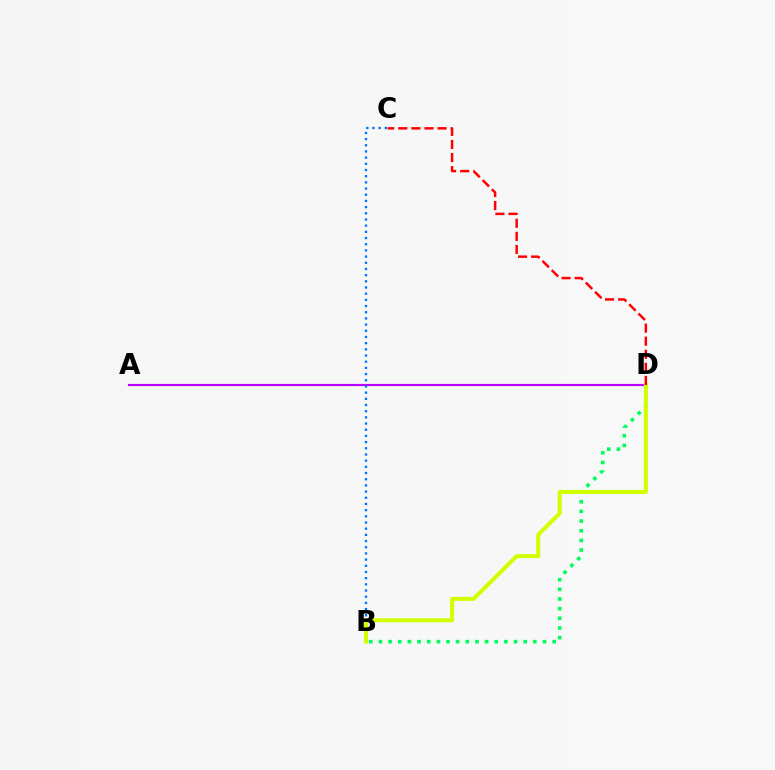{('B', 'D'): [{'color': '#00ff5c', 'line_style': 'dotted', 'thickness': 2.62}, {'color': '#d1ff00', 'line_style': 'solid', 'thickness': 2.9}], ('A', 'D'): [{'color': '#b900ff', 'line_style': 'solid', 'thickness': 1.55}], ('B', 'C'): [{'color': '#0074ff', 'line_style': 'dotted', 'thickness': 1.68}], ('C', 'D'): [{'color': '#ff0000', 'line_style': 'dashed', 'thickness': 1.78}]}